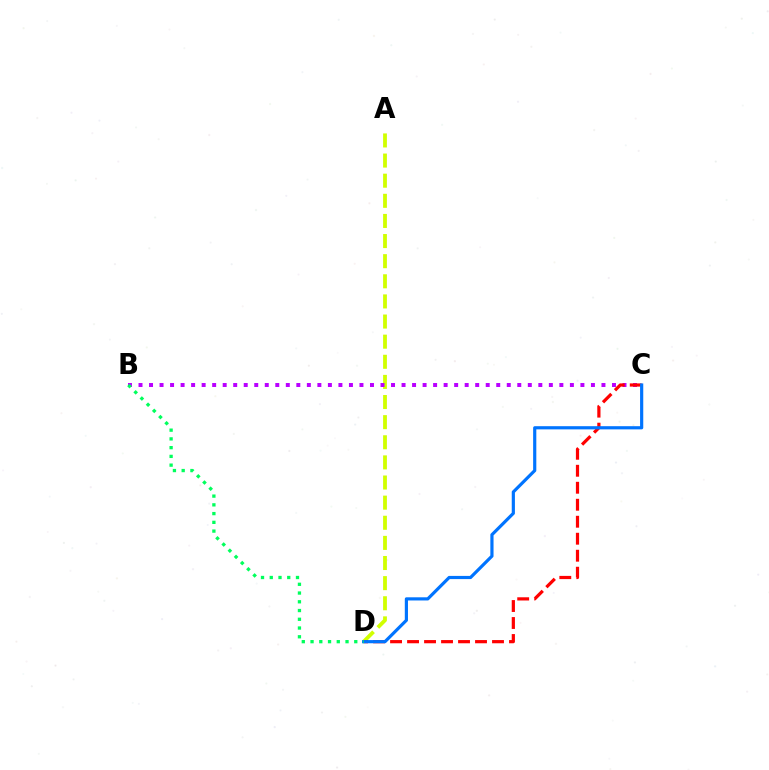{('A', 'D'): [{'color': '#d1ff00', 'line_style': 'dashed', 'thickness': 2.73}], ('B', 'C'): [{'color': '#b900ff', 'line_style': 'dotted', 'thickness': 2.86}], ('C', 'D'): [{'color': '#ff0000', 'line_style': 'dashed', 'thickness': 2.31}, {'color': '#0074ff', 'line_style': 'solid', 'thickness': 2.29}], ('B', 'D'): [{'color': '#00ff5c', 'line_style': 'dotted', 'thickness': 2.38}]}